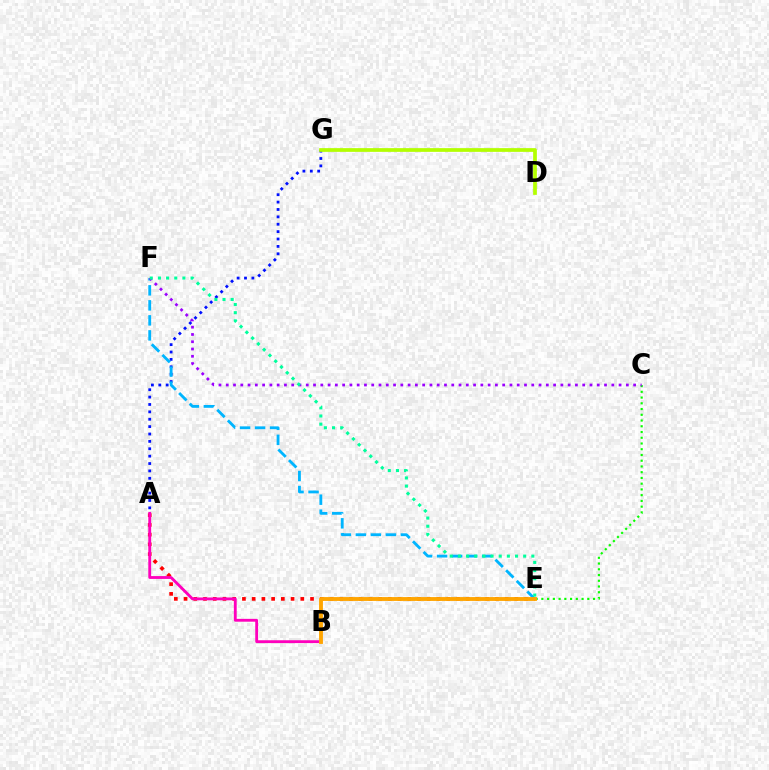{('A', 'E'): [{'color': '#ff0000', 'line_style': 'dotted', 'thickness': 2.64}], ('C', 'E'): [{'color': '#08ff00', 'line_style': 'dotted', 'thickness': 1.56}], ('A', 'G'): [{'color': '#0010ff', 'line_style': 'dotted', 'thickness': 2.01}], ('A', 'B'): [{'color': '#ff00bd', 'line_style': 'solid', 'thickness': 2.05}], ('E', 'F'): [{'color': '#00b5ff', 'line_style': 'dashed', 'thickness': 2.04}, {'color': '#00ff9d', 'line_style': 'dotted', 'thickness': 2.22}], ('B', 'E'): [{'color': '#ffa500', 'line_style': 'solid', 'thickness': 2.77}], ('C', 'F'): [{'color': '#9b00ff', 'line_style': 'dotted', 'thickness': 1.98}], ('D', 'G'): [{'color': '#b3ff00', 'line_style': 'solid', 'thickness': 2.68}]}